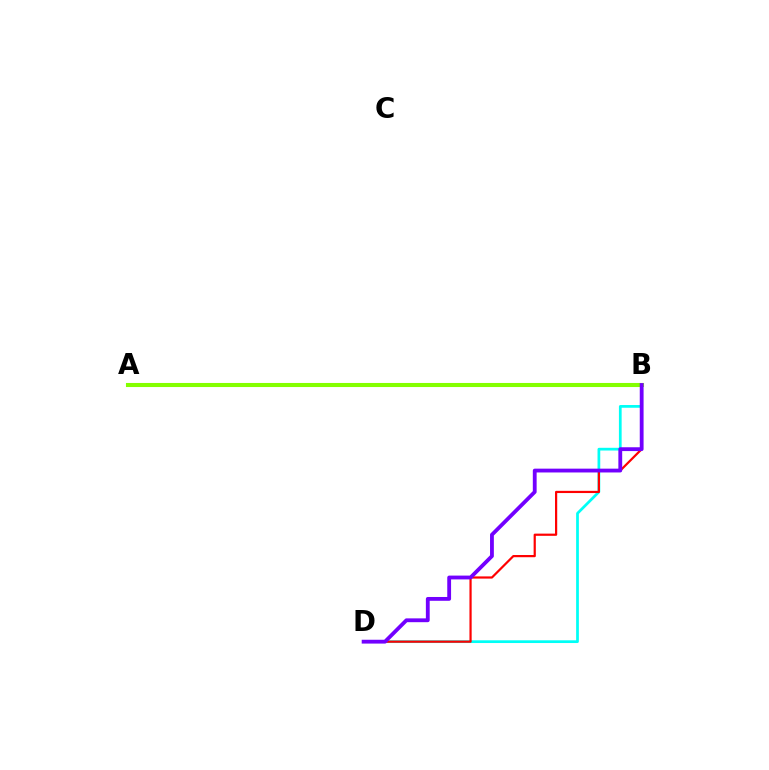{('B', 'D'): [{'color': '#00fff6', 'line_style': 'solid', 'thickness': 1.97}, {'color': '#ff0000', 'line_style': 'solid', 'thickness': 1.59}, {'color': '#7200ff', 'line_style': 'solid', 'thickness': 2.75}], ('A', 'B'): [{'color': '#84ff00', 'line_style': 'solid', 'thickness': 2.94}]}